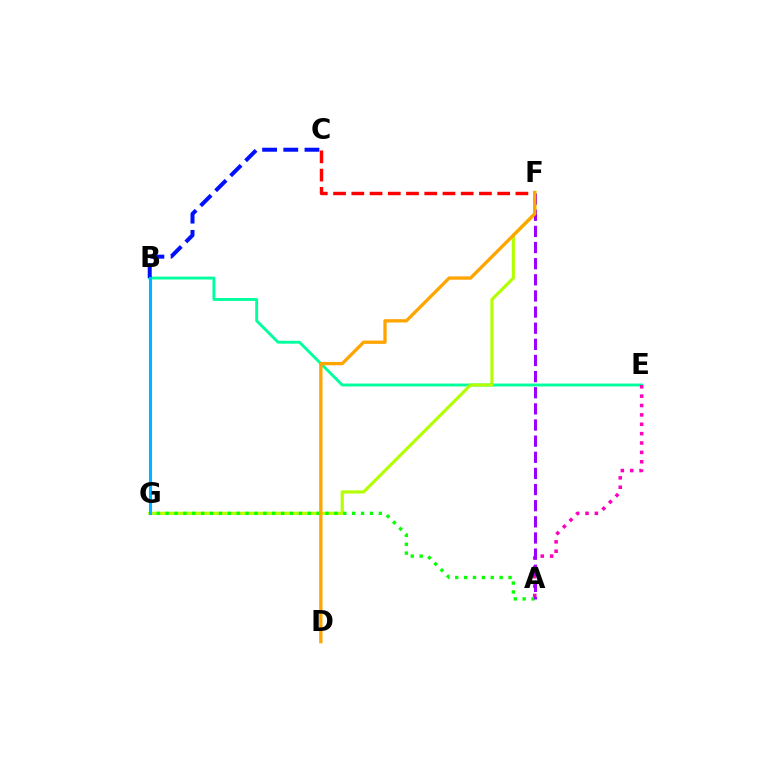{('C', 'F'): [{'color': '#ff0000', 'line_style': 'dashed', 'thickness': 2.48}], ('B', 'E'): [{'color': '#00ff9d', 'line_style': 'solid', 'thickness': 2.08}], ('F', 'G'): [{'color': '#b3ff00', 'line_style': 'solid', 'thickness': 2.28}], ('B', 'C'): [{'color': '#0010ff', 'line_style': 'dashed', 'thickness': 2.88}], ('A', 'G'): [{'color': '#08ff00', 'line_style': 'dotted', 'thickness': 2.41}], ('A', 'E'): [{'color': '#ff00bd', 'line_style': 'dotted', 'thickness': 2.55}], ('B', 'G'): [{'color': '#00b5ff', 'line_style': 'solid', 'thickness': 2.24}], ('A', 'F'): [{'color': '#9b00ff', 'line_style': 'dashed', 'thickness': 2.19}], ('D', 'F'): [{'color': '#ffa500', 'line_style': 'solid', 'thickness': 2.39}]}